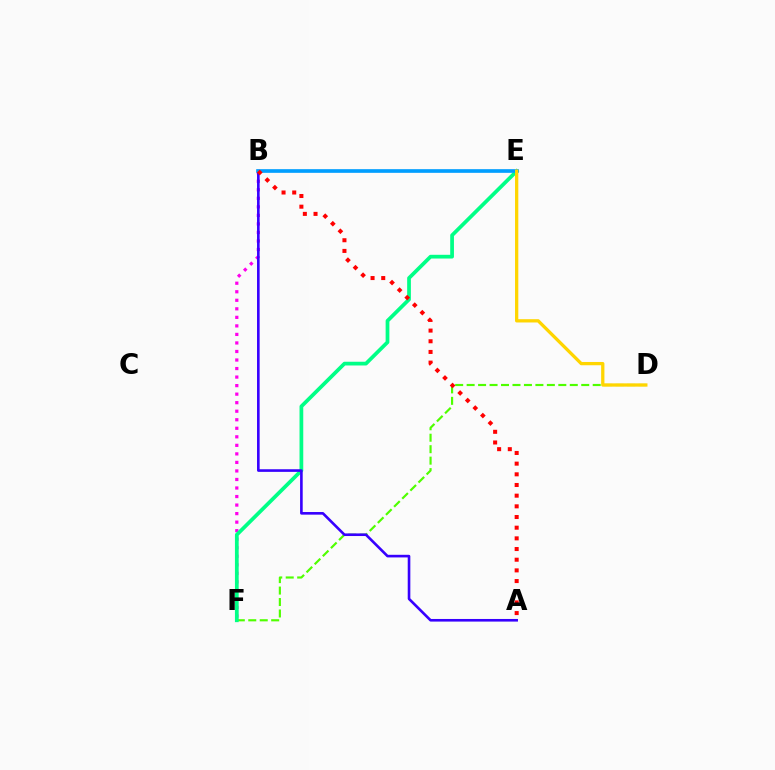{('B', 'F'): [{'color': '#ff00ed', 'line_style': 'dotted', 'thickness': 2.32}], ('D', 'F'): [{'color': '#4fff00', 'line_style': 'dashed', 'thickness': 1.56}], ('E', 'F'): [{'color': '#00ff86', 'line_style': 'solid', 'thickness': 2.69}], ('A', 'B'): [{'color': '#3700ff', 'line_style': 'solid', 'thickness': 1.89}, {'color': '#ff0000', 'line_style': 'dotted', 'thickness': 2.9}], ('B', 'E'): [{'color': '#009eff', 'line_style': 'solid', 'thickness': 2.64}], ('D', 'E'): [{'color': '#ffd500', 'line_style': 'solid', 'thickness': 2.36}]}